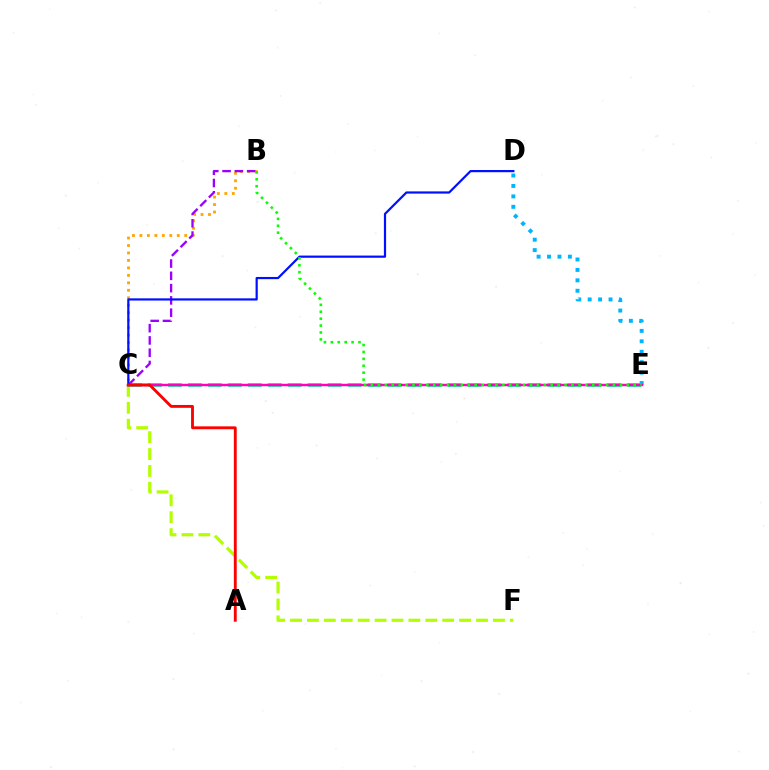{('D', 'E'): [{'color': '#00b5ff', 'line_style': 'dotted', 'thickness': 2.83}], ('C', 'F'): [{'color': '#b3ff00', 'line_style': 'dashed', 'thickness': 2.3}], ('C', 'E'): [{'color': '#00ff9d', 'line_style': 'dashed', 'thickness': 2.71}, {'color': '#ff00bd', 'line_style': 'solid', 'thickness': 1.76}], ('B', 'C'): [{'color': '#ffa500', 'line_style': 'dotted', 'thickness': 2.03}, {'color': '#9b00ff', 'line_style': 'dashed', 'thickness': 1.67}], ('C', 'D'): [{'color': '#0010ff', 'line_style': 'solid', 'thickness': 1.59}], ('A', 'C'): [{'color': '#ff0000', 'line_style': 'solid', 'thickness': 2.06}], ('B', 'E'): [{'color': '#08ff00', 'line_style': 'dotted', 'thickness': 1.88}]}